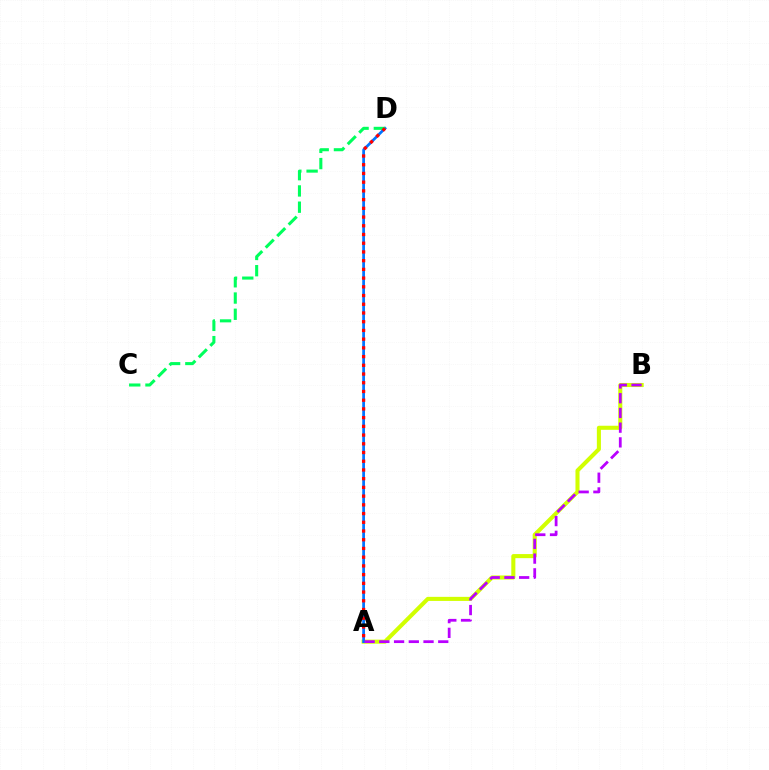{('A', 'B'): [{'color': '#d1ff00', 'line_style': 'solid', 'thickness': 2.93}, {'color': '#b900ff', 'line_style': 'dashed', 'thickness': 2.0}], ('A', 'D'): [{'color': '#0074ff', 'line_style': 'solid', 'thickness': 1.97}, {'color': '#ff0000', 'line_style': 'dotted', 'thickness': 2.37}], ('C', 'D'): [{'color': '#00ff5c', 'line_style': 'dashed', 'thickness': 2.21}]}